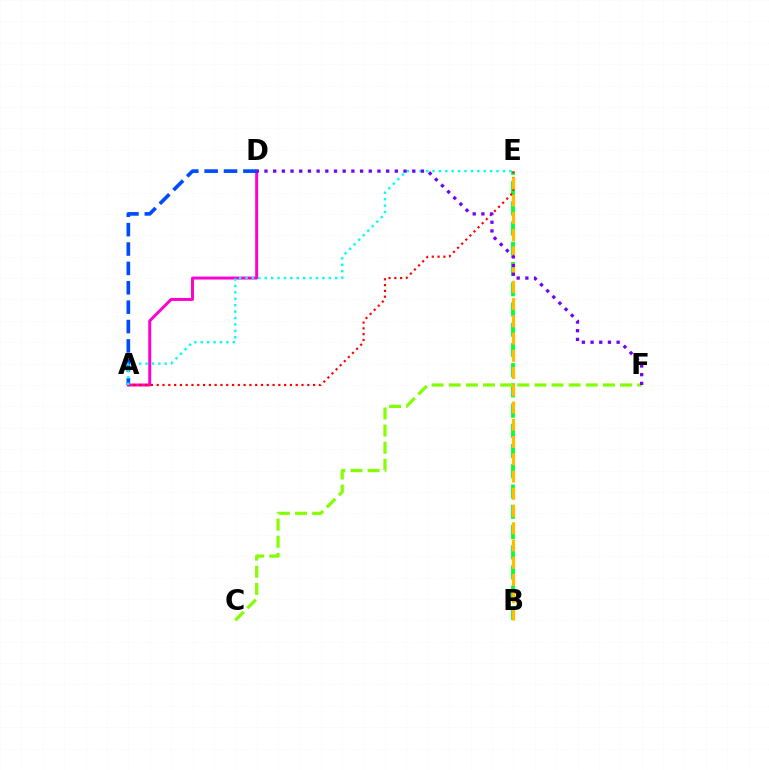{('B', 'E'): [{'color': '#00ff39', 'line_style': 'dashed', 'thickness': 2.75}, {'color': '#ffbd00', 'line_style': 'dashed', 'thickness': 2.34}], ('A', 'D'): [{'color': '#ff00cf', 'line_style': 'solid', 'thickness': 2.13}, {'color': '#004bff', 'line_style': 'dashed', 'thickness': 2.63}], ('A', 'E'): [{'color': '#ff0000', 'line_style': 'dotted', 'thickness': 1.57}, {'color': '#00fff6', 'line_style': 'dotted', 'thickness': 1.74}], ('C', 'F'): [{'color': '#84ff00', 'line_style': 'dashed', 'thickness': 2.33}], ('D', 'F'): [{'color': '#7200ff', 'line_style': 'dotted', 'thickness': 2.36}]}